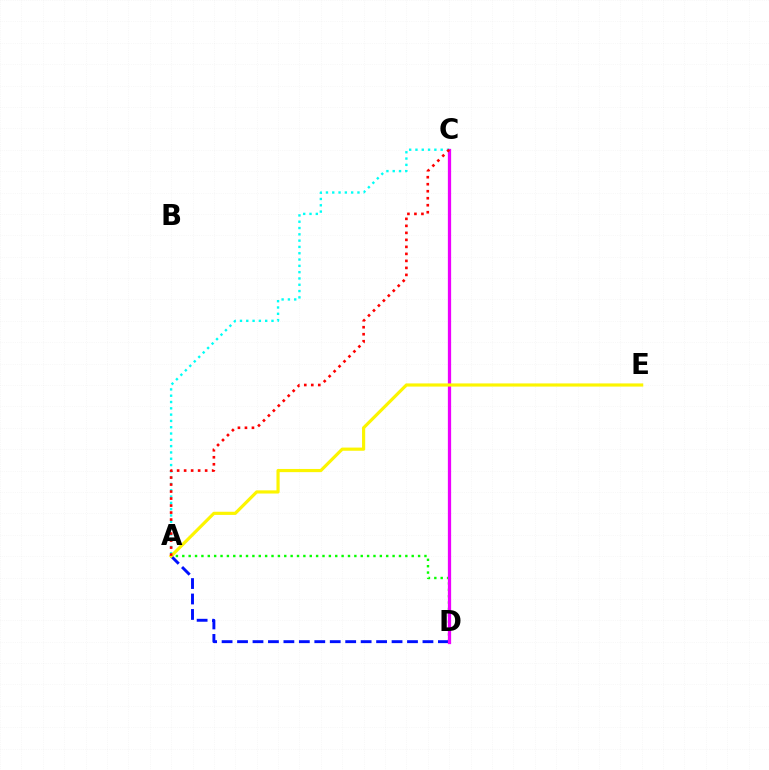{('A', 'D'): [{'color': '#08ff00', 'line_style': 'dotted', 'thickness': 1.73}, {'color': '#0010ff', 'line_style': 'dashed', 'thickness': 2.1}], ('A', 'C'): [{'color': '#00fff6', 'line_style': 'dotted', 'thickness': 1.71}, {'color': '#ff0000', 'line_style': 'dotted', 'thickness': 1.9}], ('C', 'D'): [{'color': '#ee00ff', 'line_style': 'solid', 'thickness': 2.35}], ('A', 'E'): [{'color': '#fcf500', 'line_style': 'solid', 'thickness': 2.28}]}